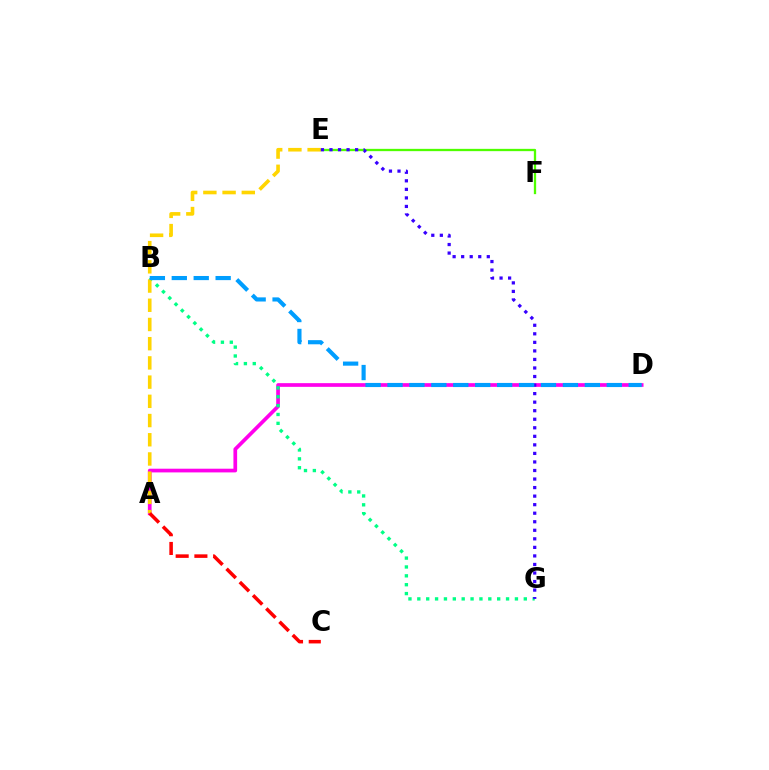{('E', 'F'): [{'color': '#4fff00', 'line_style': 'solid', 'thickness': 1.66}], ('A', 'D'): [{'color': '#ff00ed', 'line_style': 'solid', 'thickness': 2.66}], ('B', 'G'): [{'color': '#00ff86', 'line_style': 'dotted', 'thickness': 2.41}], ('A', 'E'): [{'color': '#ffd500', 'line_style': 'dashed', 'thickness': 2.61}], ('A', 'C'): [{'color': '#ff0000', 'line_style': 'dashed', 'thickness': 2.54}], ('E', 'G'): [{'color': '#3700ff', 'line_style': 'dotted', 'thickness': 2.32}], ('B', 'D'): [{'color': '#009eff', 'line_style': 'dashed', 'thickness': 2.98}]}